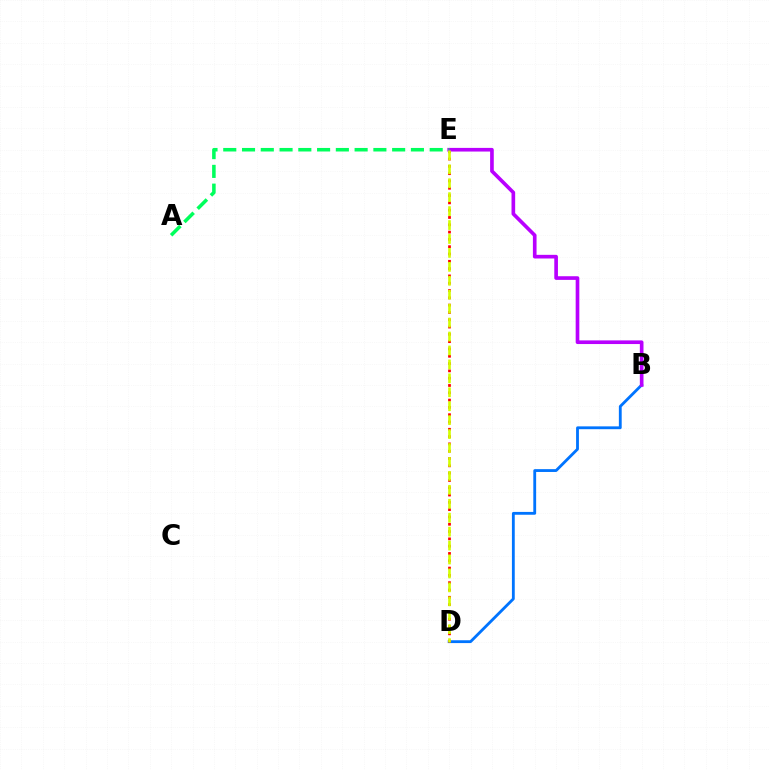{('B', 'D'): [{'color': '#0074ff', 'line_style': 'solid', 'thickness': 2.04}], ('D', 'E'): [{'color': '#ff0000', 'line_style': 'dotted', 'thickness': 1.98}, {'color': '#d1ff00', 'line_style': 'dashed', 'thickness': 1.89}], ('B', 'E'): [{'color': '#b900ff', 'line_style': 'solid', 'thickness': 2.63}], ('A', 'E'): [{'color': '#00ff5c', 'line_style': 'dashed', 'thickness': 2.55}]}